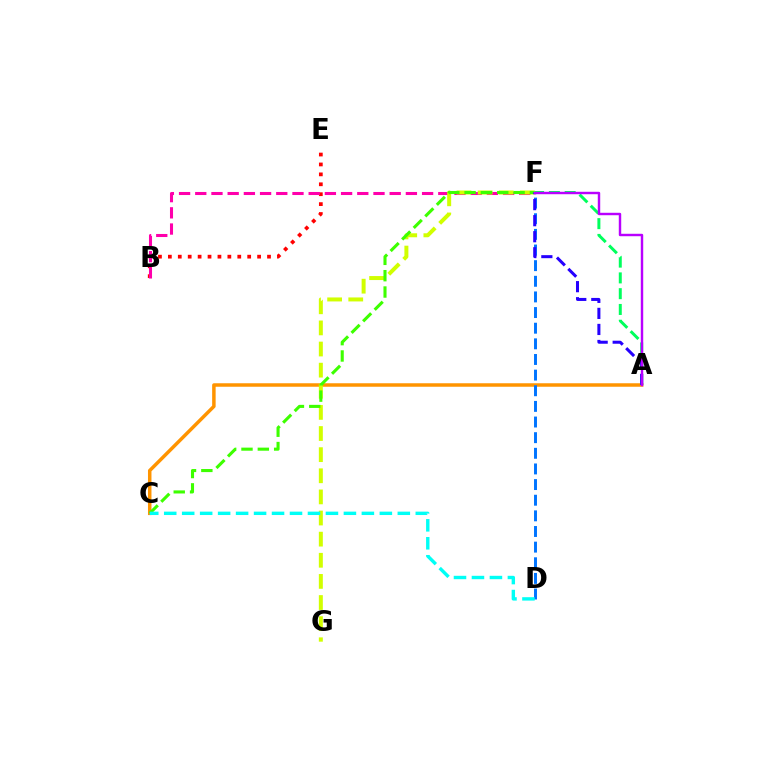{('A', 'C'): [{'color': '#ff9400', 'line_style': 'solid', 'thickness': 2.51}], ('A', 'F'): [{'color': '#00ff5c', 'line_style': 'dashed', 'thickness': 2.14}, {'color': '#2500ff', 'line_style': 'dashed', 'thickness': 2.18}, {'color': '#b900ff', 'line_style': 'solid', 'thickness': 1.75}], ('B', 'E'): [{'color': '#ff0000', 'line_style': 'dotted', 'thickness': 2.69}], ('B', 'F'): [{'color': '#ff00ac', 'line_style': 'dashed', 'thickness': 2.2}], ('F', 'G'): [{'color': '#d1ff00', 'line_style': 'dashed', 'thickness': 2.87}], ('D', 'F'): [{'color': '#0074ff', 'line_style': 'dashed', 'thickness': 2.12}], ('C', 'F'): [{'color': '#3dff00', 'line_style': 'dashed', 'thickness': 2.22}], ('C', 'D'): [{'color': '#00fff6', 'line_style': 'dashed', 'thickness': 2.44}]}